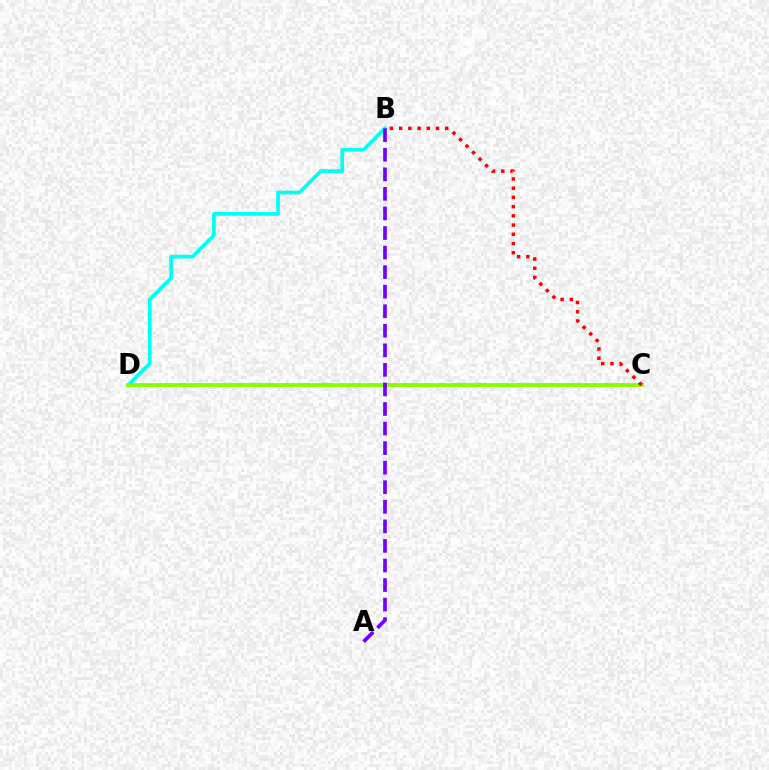{('B', 'D'): [{'color': '#00fff6', 'line_style': 'solid', 'thickness': 2.67}], ('C', 'D'): [{'color': '#84ff00', 'line_style': 'solid', 'thickness': 2.76}], ('A', 'B'): [{'color': '#7200ff', 'line_style': 'dashed', 'thickness': 2.66}], ('B', 'C'): [{'color': '#ff0000', 'line_style': 'dotted', 'thickness': 2.5}]}